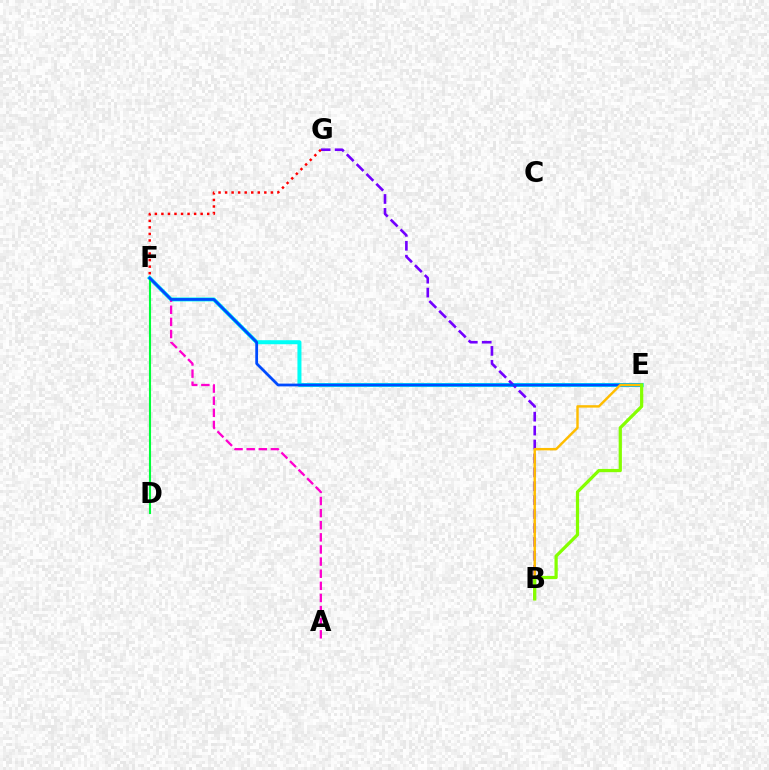{('E', 'F'): [{'color': '#00fff6', 'line_style': 'solid', 'thickness': 2.89}, {'color': '#004bff', 'line_style': 'solid', 'thickness': 2.0}], ('D', 'F'): [{'color': '#00ff39', 'line_style': 'solid', 'thickness': 1.52}], ('B', 'G'): [{'color': '#7200ff', 'line_style': 'dashed', 'thickness': 1.89}], ('A', 'F'): [{'color': '#ff00cf', 'line_style': 'dashed', 'thickness': 1.65}], ('F', 'G'): [{'color': '#ff0000', 'line_style': 'dotted', 'thickness': 1.78}], ('B', 'E'): [{'color': '#ffbd00', 'line_style': 'solid', 'thickness': 1.75}, {'color': '#84ff00', 'line_style': 'solid', 'thickness': 2.33}]}